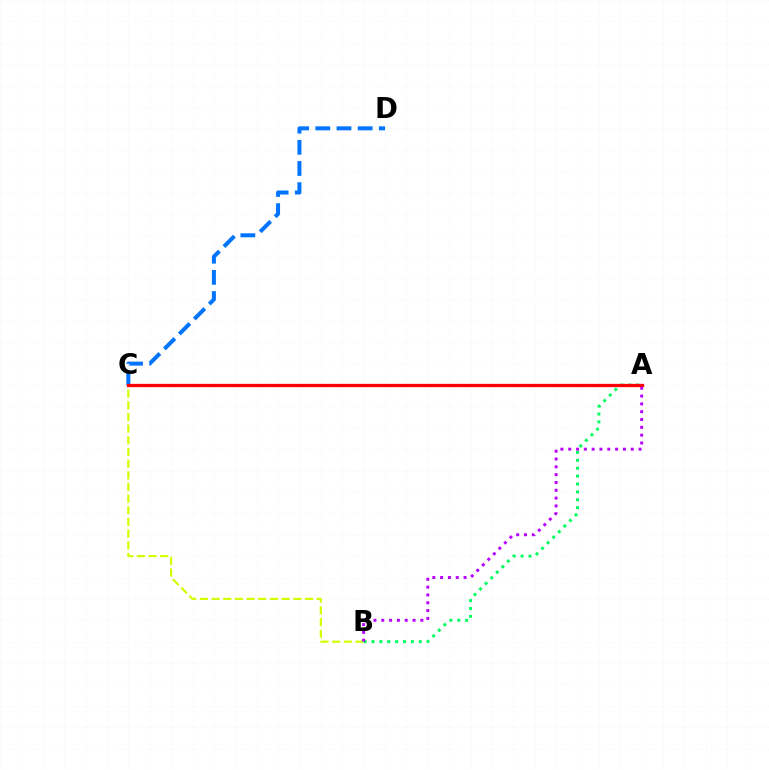{('B', 'C'): [{'color': '#d1ff00', 'line_style': 'dashed', 'thickness': 1.58}], ('A', 'B'): [{'color': '#00ff5c', 'line_style': 'dotted', 'thickness': 2.14}, {'color': '#b900ff', 'line_style': 'dotted', 'thickness': 2.12}], ('C', 'D'): [{'color': '#0074ff', 'line_style': 'dashed', 'thickness': 2.88}], ('A', 'C'): [{'color': '#ff0000', 'line_style': 'solid', 'thickness': 2.38}]}